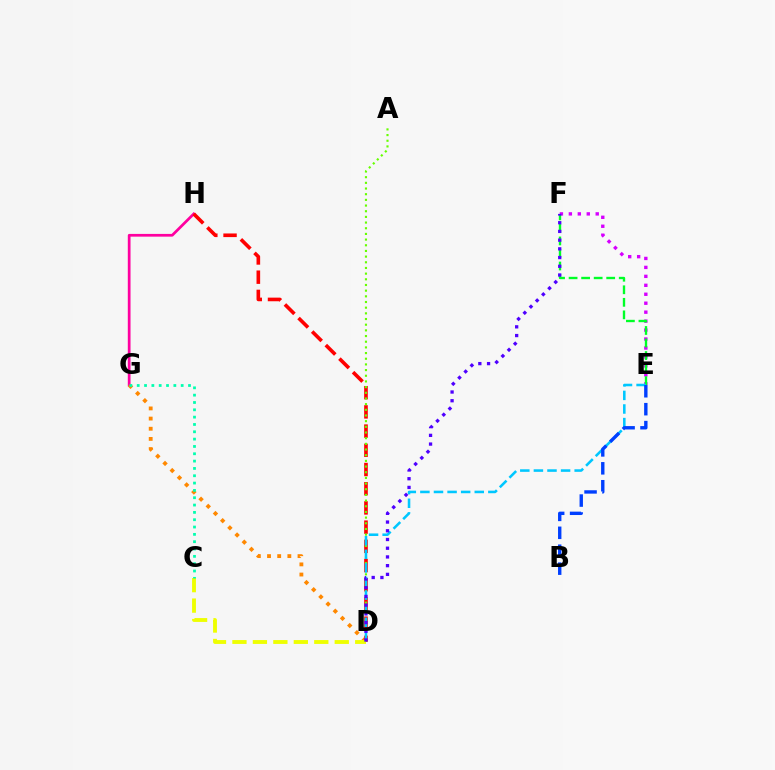{('G', 'H'): [{'color': '#ff00a0', 'line_style': 'solid', 'thickness': 1.97}], ('E', 'F'): [{'color': '#d600ff', 'line_style': 'dotted', 'thickness': 2.43}, {'color': '#00ff27', 'line_style': 'dashed', 'thickness': 1.7}], ('D', 'G'): [{'color': '#ff8800', 'line_style': 'dotted', 'thickness': 2.76}], ('D', 'H'): [{'color': '#ff0000', 'line_style': 'dashed', 'thickness': 2.61}], ('A', 'D'): [{'color': '#66ff00', 'line_style': 'dotted', 'thickness': 1.54}], ('D', 'E'): [{'color': '#00c7ff', 'line_style': 'dashed', 'thickness': 1.85}], ('C', 'D'): [{'color': '#eeff00', 'line_style': 'dashed', 'thickness': 2.78}], ('B', 'E'): [{'color': '#003fff', 'line_style': 'dashed', 'thickness': 2.43}], ('C', 'G'): [{'color': '#00ffaf', 'line_style': 'dotted', 'thickness': 1.99}], ('D', 'F'): [{'color': '#4f00ff', 'line_style': 'dotted', 'thickness': 2.37}]}